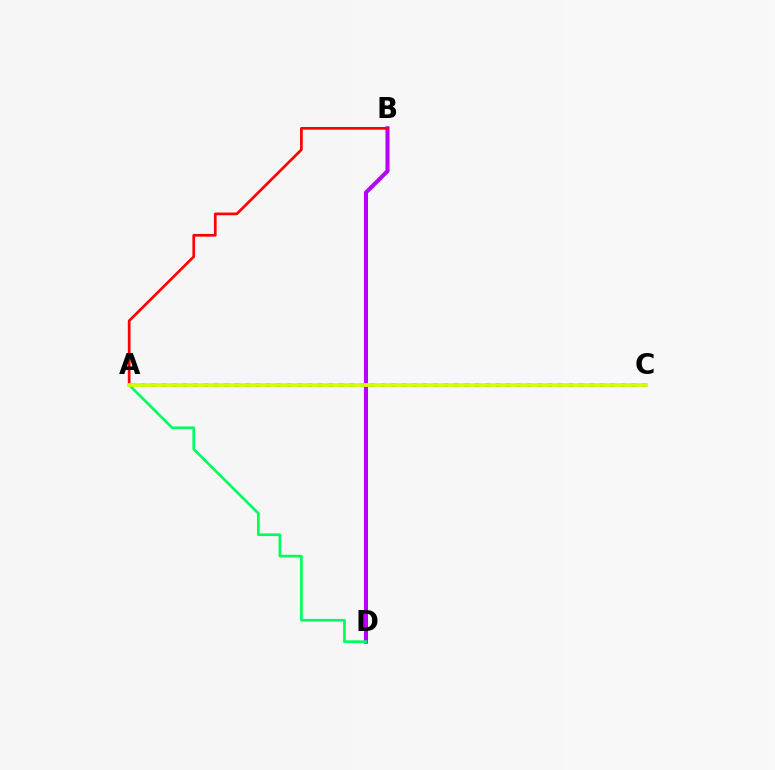{('B', 'D'): [{'color': '#b900ff', 'line_style': 'solid', 'thickness': 2.93}], ('A', 'C'): [{'color': '#0074ff', 'line_style': 'dotted', 'thickness': 2.84}, {'color': '#d1ff00', 'line_style': 'solid', 'thickness': 2.75}], ('A', 'B'): [{'color': '#ff0000', 'line_style': 'solid', 'thickness': 1.95}], ('A', 'D'): [{'color': '#00ff5c', 'line_style': 'solid', 'thickness': 1.94}]}